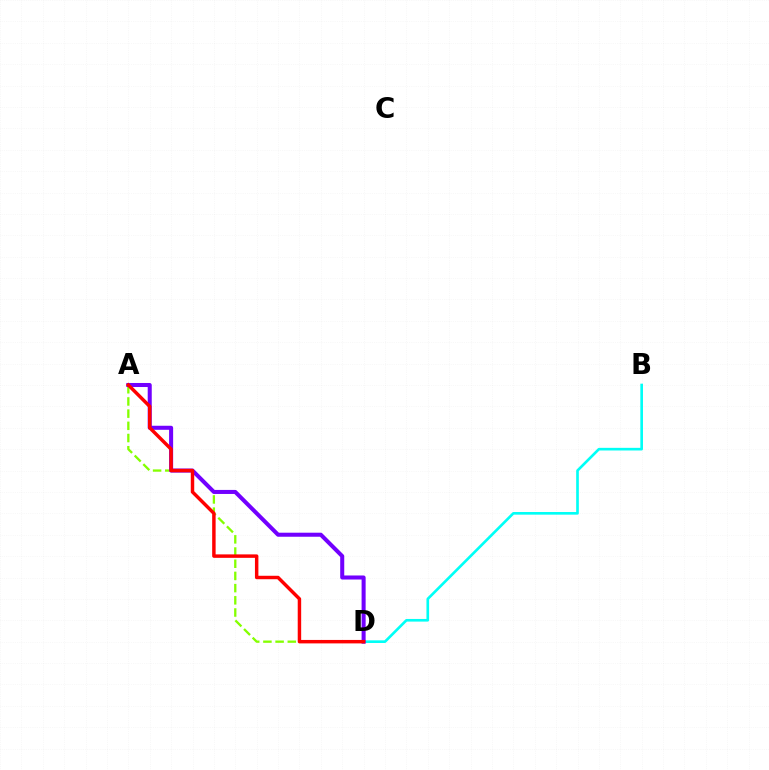{('A', 'D'): [{'color': '#84ff00', 'line_style': 'dashed', 'thickness': 1.66}, {'color': '#7200ff', 'line_style': 'solid', 'thickness': 2.91}, {'color': '#ff0000', 'line_style': 'solid', 'thickness': 2.49}], ('B', 'D'): [{'color': '#00fff6', 'line_style': 'solid', 'thickness': 1.91}]}